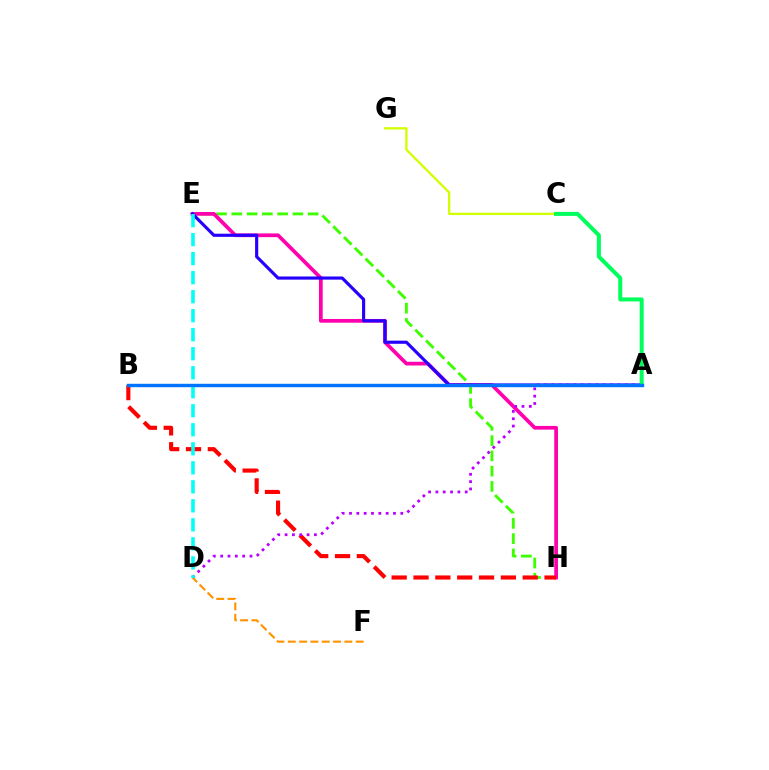{('E', 'H'): [{'color': '#3dff00', 'line_style': 'dashed', 'thickness': 2.07}, {'color': '#ff00ac', 'line_style': 'solid', 'thickness': 2.68}], ('D', 'F'): [{'color': '#ff9400', 'line_style': 'dashed', 'thickness': 1.54}], ('B', 'H'): [{'color': '#ff0000', 'line_style': 'dashed', 'thickness': 2.97}], ('A', 'D'): [{'color': '#b900ff', 'line_style': 'dotted', 'thickness': 1.99}], ('A', 'E'): [{'color': '#2500ff', 'line_style': 'solid', 'thickness': 2.27}], ('C', 'G'): [{'color': '#d1ff00', 'line_style': 'solid', 'thickness': 1.66}], ('D', 'E'): [{'color': '#00fff6', 'line_style': 'dashed', 'thickness': 2.58}], ('A', 'C'): [{'color': '#00ff5c', 'line_style': 'solid', 'thickness': 2.89}], ('A', 'B'): [{'color': '#0074ff', 'line_style': 'solid', 'thickness': 2.46}]}